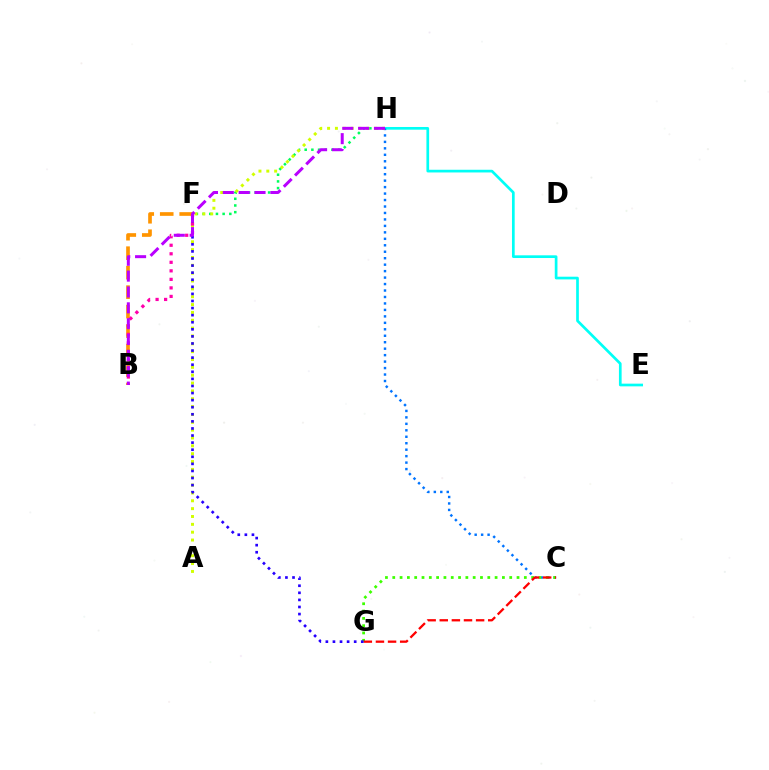{('E', 'H'): [{'color': '#00fff6', 'line_style': 'solid', 'thickness': 1.94}], ('F', 'H'): [{'color': '#00ff5c', 'line_style': 'dotted', 'thickness': 1.82}], ('C', 'H'): [{'color': '#0074ff', 'line_style': 'dotted', 'thickness': 1.76}], ('B', 'F'): [{'color': '#ff9400', 'line_style': 'dashed', 'thickness': 2.65}, {'color': '#ff00ac', 'line_style': 'dotted', 'thickness': 2.32}], ('A', 'H'): [{'color': '#d1ff00', 'line_style': 'dotted', 'thickness': 2.13}], ('C', 'G'): [{'color': '#3dff00', 'line_style': 'dotted', 'thickness': 1.99}, {'color': '#ff0000', 'line_style': 'dashed', 'thickness': 1.65}], ('F', 'G'): [{'color': '#2500ff', 'line_style': 'dotted', 'thickness': 1.92}], ('B', 'H'): [{'color': '#b900ff', 'line_style': 'dashed', 'thickness': 2.15}]}